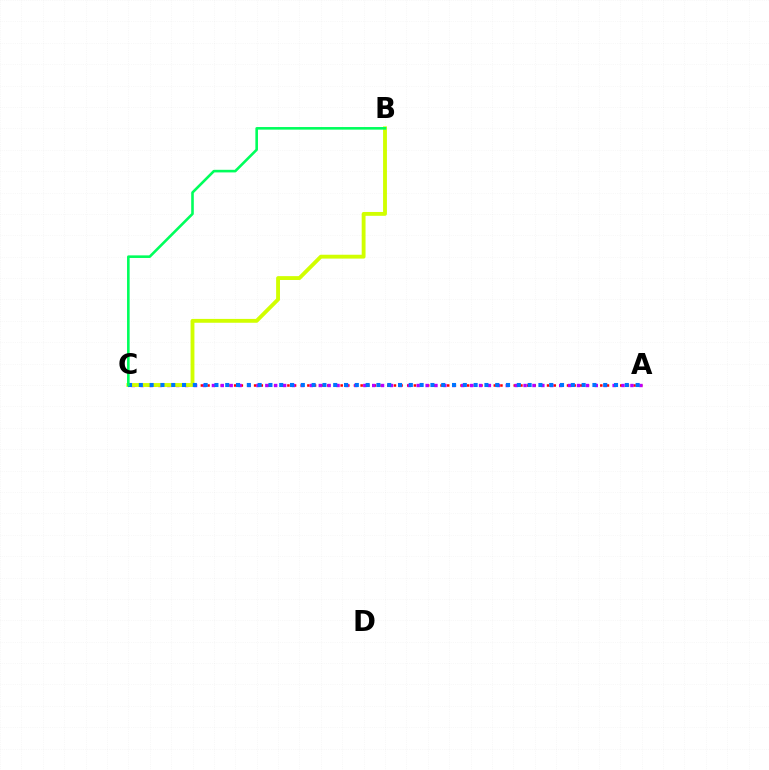{('A', 'C'): [{'color': '#ff0000', 'line_style': 'dotted', 'thickness': 1.81}, {'color': '#b900ff', 'line_style': 'dotted', 'thickness': 2.42}, {'color': '#0074ff', 'line_style': 'dotted', 'thickness': 2.93}], ('B', 'C'): [{'color': '#d1ff00', 'line_style': 'solid', 'thickness': 2.78}, {'color': '#00ff5c', 'line_style': 'solid', 'thickness': 1.88}]}